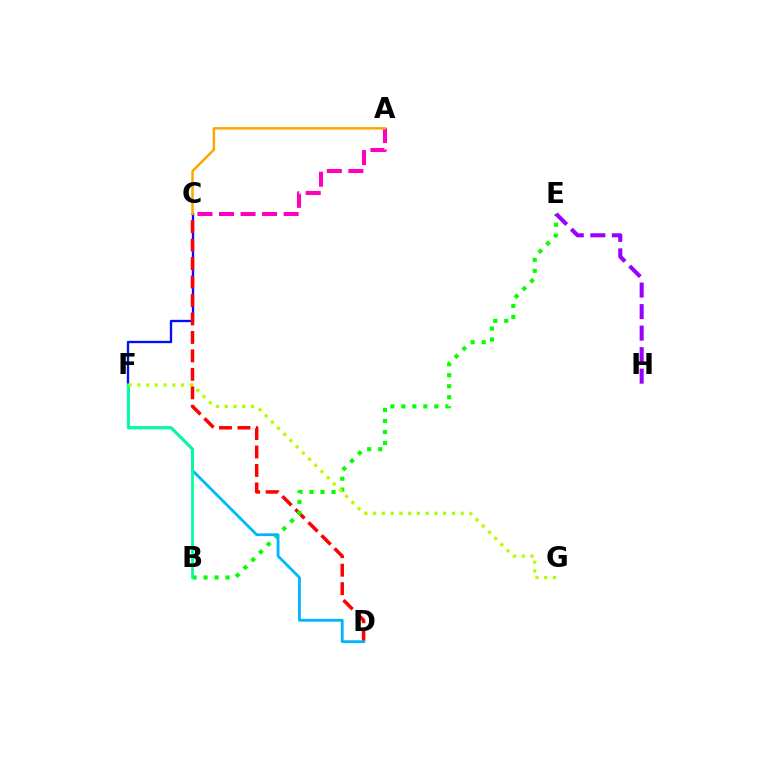{('C', 'F'): [{'color': '#0010ff', 'line_style': 'solid', 'thickness': 1.68}], ('C', 'D'): [{'color': '#ff0000', 'line_style': 'dashed', 'thickness': 2.51}], ('B', 'E'): [{'color': '#08ff00', 'line_style': 'dotted', 'thickness': 2.99}], ('A', 'C'): [{'color': '#ff00bd', 'line_style': 'dashed', 'thickness': 2.93}, {'color': '#ffa500', 'line_style': 'solid', 'thickness': 1.79}], ('D', 'F'): [{'color': '#00b5ff', 'line_style': 'solid', 'thickness': 2.02}], ('B', 'F'): [{'color': '#00ff9d', 'line_style': 'solid', 'thickness': 1.97}], ('F', 'G'): [{'color': '#b3ff00', 'line_style': 'dotted', 'thickness': 2.38}], ('E', 'H'): [{'color': '#9b00ff', 'line_style': 'dashed', 'thickness': 2.92}]}